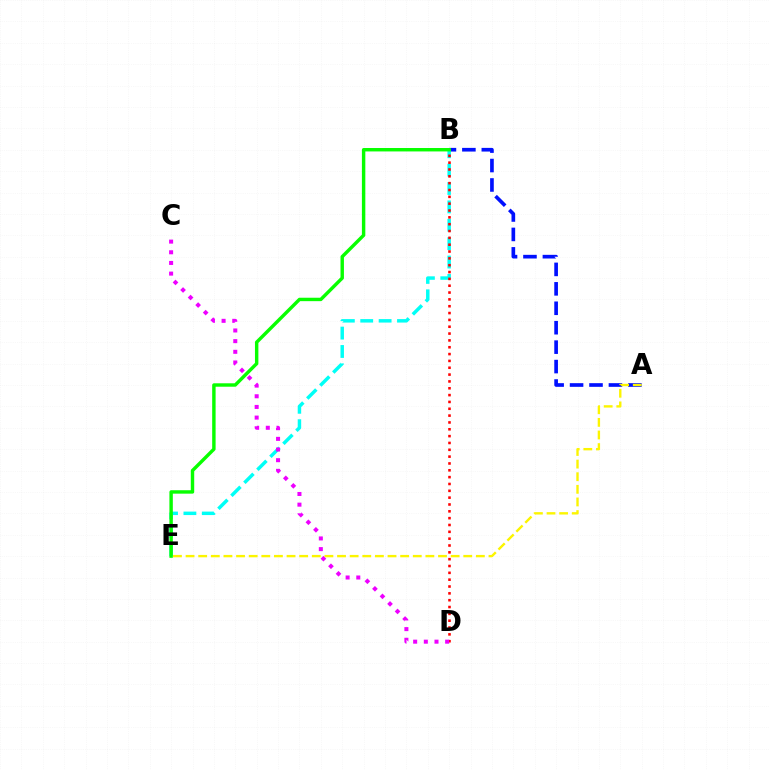{('A', 'B'): [{'color': '#0010ff', 'line_style': 'dashed', 'thickness': 2.64}], ('B', 'E'): [{'color': '#00fff6', 'line_style': 'dashed', 'thickness': 2.5}, {'color': '#08ff00', 'line_style': 'solid', 'thickness': 2.46}], ('A', 'E'): [{'color': '#fcf500', 'line_style': 'dashed', 'thickness': 1.71}], ('B', 'D'): [{'color': '#ff0000', 'line_style': 'dotted', 'thickness': 1.86}], ('C', 'D'): [{'color': '#ee00ff', 'line_style': 'dotted', 'thickness': 2.9}]}